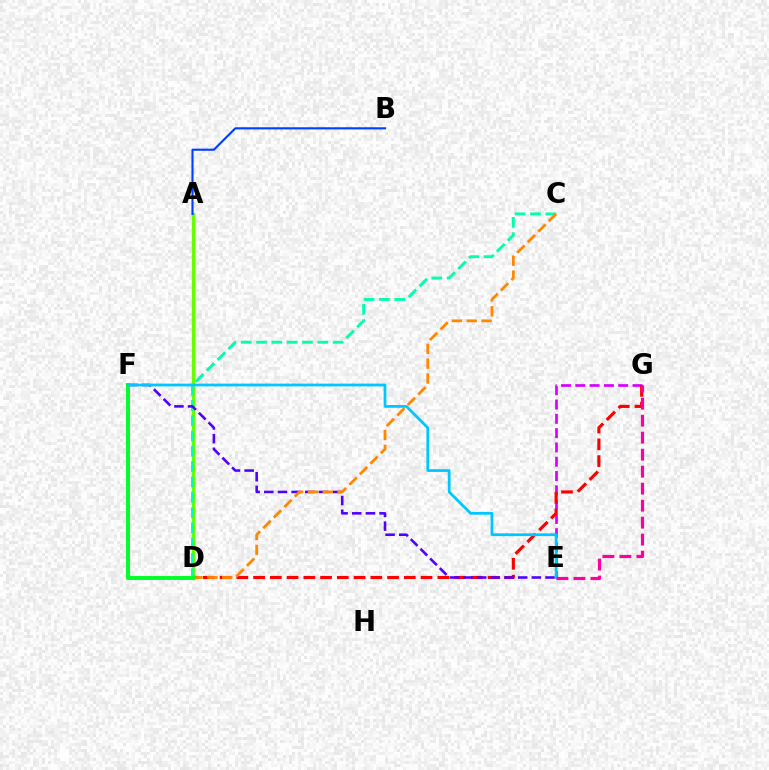{('A', 'D'): [{'color': '#eeff00', 'line_style': 'dotted', 'thickness': 1.99}, {'color': '#66ff00', 'line_style': 'solid', 'thickness': 2.42}], ('C', 'D'): [{'color': '#00ffaf', 'line_style': 'dashed', 'thickness': 2.08}, {'color': '#ff8800', 'line_style': 'dashed', 'thickness': 2.02}], ('E', 'G'): [{'color': '#d600ff', 'line_style': 'dashed', 'thickness': 1.94}, {'color': '#ff00a0', 'line_style': 'dashed', 'thickness': 2.31}], ('D', 'G'): [{'color': '#ff0000', 'line_style': 'dashed', 'thickness': 2.27}], ('E', 'F'): [{'color': '#4f00ff', 'line_style': 'dashed', 'thickness': 1.86}, {'color': '#00c7ff', 'line_style': 'solid', 'thickness': 1.99}], ('D', 'F'): [{'color': '#00ff27', 'line_style': 'solid', 'thickness': 2.83}], ('A', 'B'): [{'color': '#003fff', 'line_style': 'solid', 'thickness': 1.54}]}